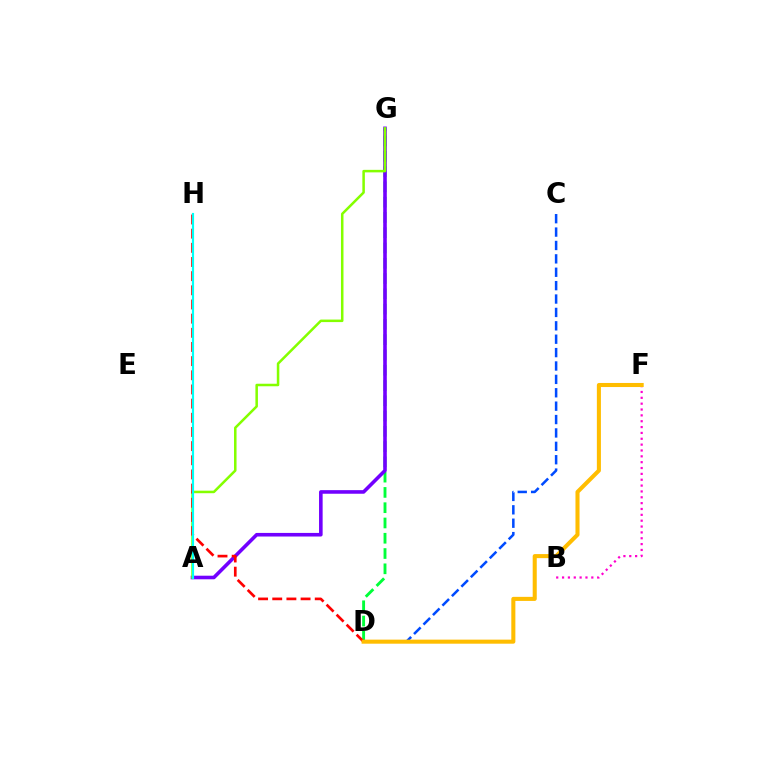{('D', 'G'): [{'color': '#00ff39', 'line_style': 'dashed', 'thickness': 2.08}], ('A', 'G'): [{'color': '#7200ff', 'line_style': 'solid', 'thickness': 2.59}, {'color': '#84ff00', 'line_style': 'solid', 'thickness': 1.82}], ('C', 'D'): [{'color': '#004bff', 'line_style': 'dashed', 'thickness': 1.82}], ('D', 'H'): [{'color': '#ff0000', 'line_style': 'dashed', 'thickness': 1.92}], ('B', 'F'): [{'color': '#ff00cf', 'line_style': 'dotted', 'thickness': 1.59}], ('A', 'H'): [{'color': '#00fff6', 'line_style': 'solid', 'thickness': 1.56}], ('D', 'F'): [{'color': '#ffbd00', 'line_style': 'solid', 'thickness': 2.92}]}